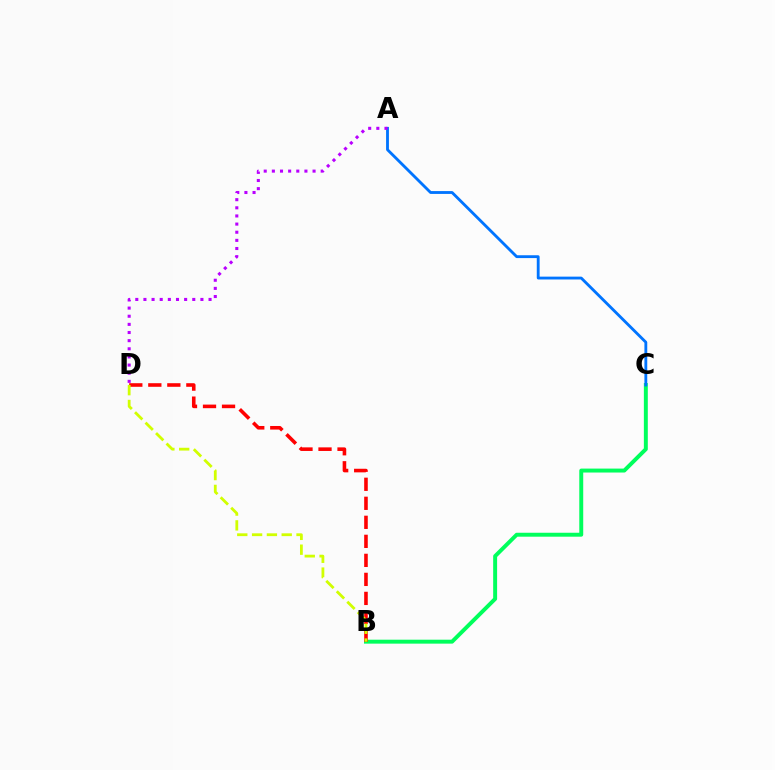{('B', 'C'): [{'color': '#00ff5c', 'line_style': 'solid', 'thickness': 2.84}], ('A', 'C'): [{'color': '#0074ff', 'line_style': 'solid', 'thickness': 2.04}], ('B', 'D'): [{'color': '#ff0000', 'line_style': 'dashed', 'thickness': 2.58}, {'color': '#d1ff00', 'line_style': 'dashed', 'thickness': 2.01}], ('A', 'D'): [{'color': '#b900ff', 'line_style': 'dotted', 'thickness': 2.21}]}